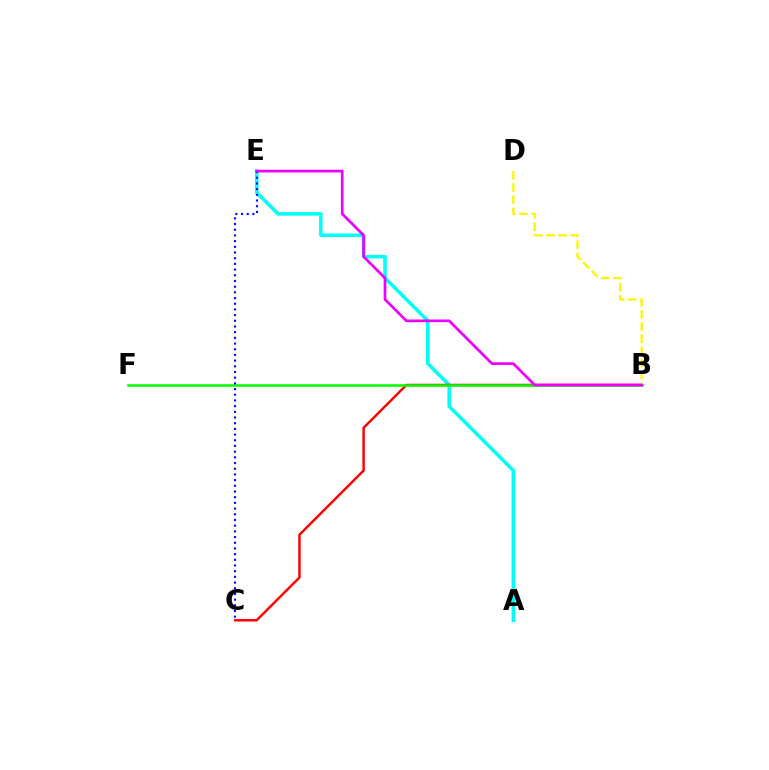{('A', 'E'): [{'color': '#00fff6', 'line_style': 'solid', 'thickness': 2.55}], ('B', 'C'): [{'color': '#ff0000', 'line_style': 'solid', 'thickness': 1.77}], ('B', 'D'): [{'color': '#fcf500', 'line_style': 'dashed', 'thickness': 1.65}], ('B', 'F'): [{'color': '#08ff00', 'line_style': 'solid', 'thickness': 1.83}], ('C', 'E'): [{'color': '#0010ff', 'line_style': 'dotted', 'thickness': 1.55}], ('B', 'E'): [{'color': '#ee00ff', 'line_style': 'solid', 'thickness': 1.94}]}